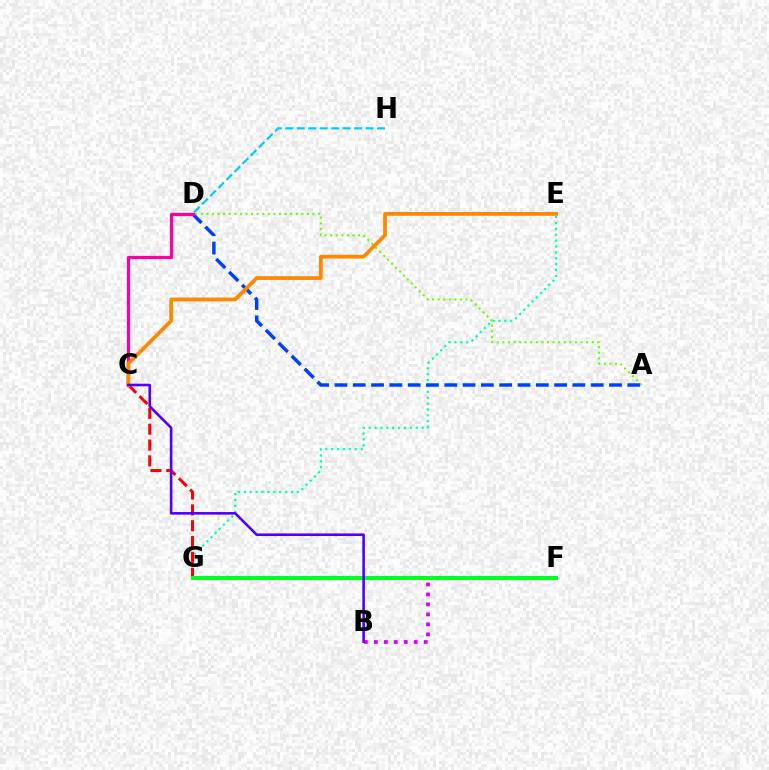{('E', 'G'): [{'color': '#00ffaf', 'line_style': 'dotted', 'thickness': 1.6}], ('A', 'D'): [{'color': '#003fff', 'line_style': 'dashed', 'thickness': 2.49}, {'color': '#66ff00', 'line_style': 'dotted', 'thickness': 1.52}], ('F', 'G'): [{'color': '#eeff00', 'line_style': 'solid', 'thickness': 1.77}, {'color': '#00ff27', 'line_style': 'solid', 'thickness': 2.91}], ('C', 'G'): [{'color': '#ff0000', 'line_style': 'dashed', 'thickness': 2.15}], ('C', 'D'): [{'color': '#ff00a0', 'line_style': 'solid', 'thickness': 2.31}], ('B', 'F'): [{'color': '#d600ff', 'line_style': 'dotted', 'thickness': 2.71}], ('D', 'H'): [{'color': '#00c7ff', 'line_style': 'dashed', 'thickness': 1.56}], ('C', 'E'): [{'color': '#ff8800', 'line_style': 'solid', 'thickness': 2.7}], ('B', 'C'): [{'color': '#4f00ff', 'line_style': 'solid', 'thickness': 1.87}]}